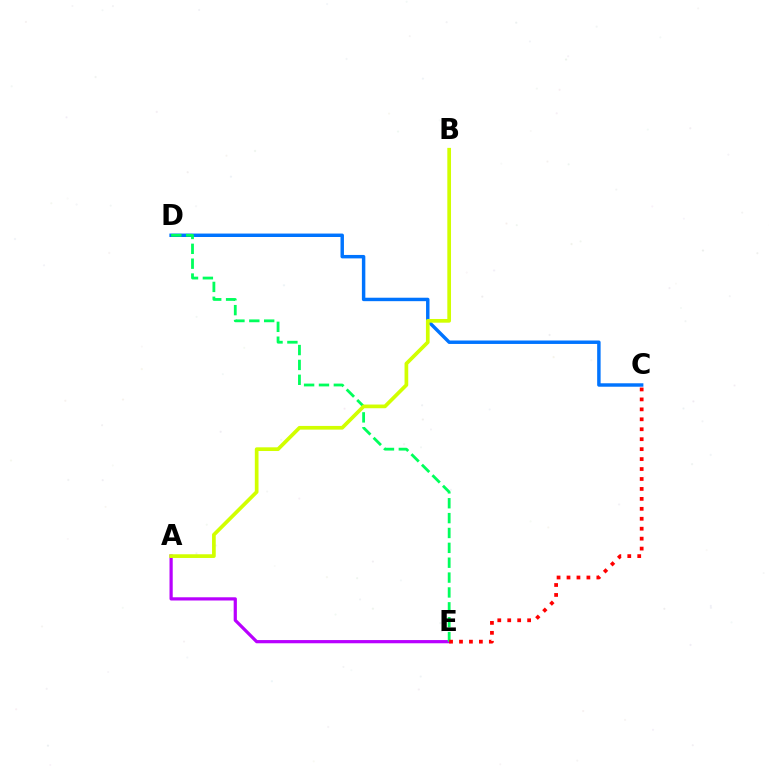{('A', 'E'): [{'color': '#b900ff', 'line_style': 'solid', 'thickness': 2.31}], ('C', 'D'): [{'color': '#0074ff', 'line_style': 'solid', 'thickness': 2.48}], ('D', 'E'): [{'color': '#00ff5c', 'line_style': 'dashed', 'thickness': 2.02}], ('C', 'E'): [{'color': '#ff0000', 'line_style': 'dotted', 'thickness': 2.7}], ('A', 'B'): [{'color': '#d1ff00', 'line_style': 'solid', 'thickness': 2.66}]}